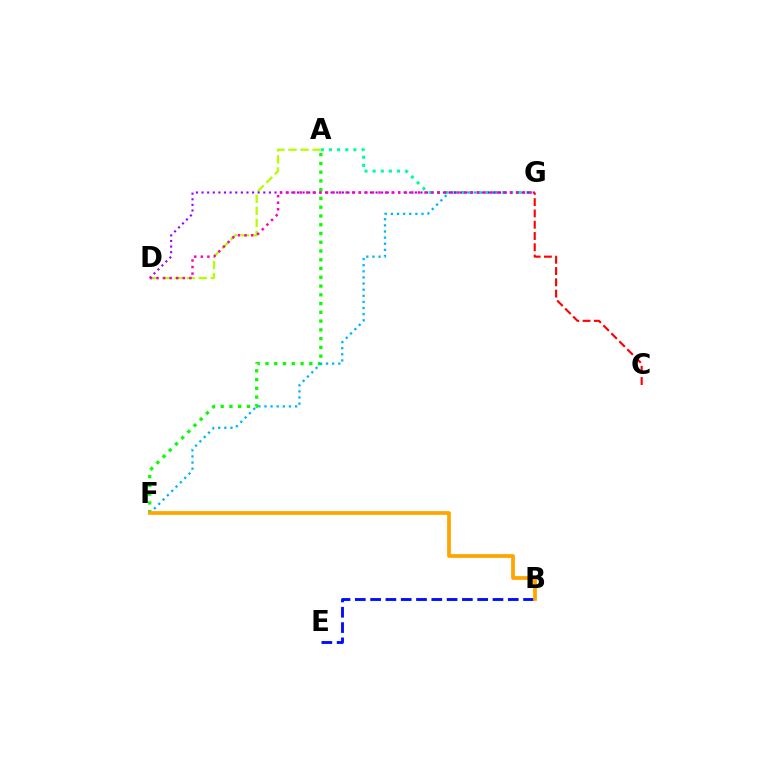{('A', 'F'): [{'color': '#08ff00', 'line_style': 'dotted', 'thickness': 2.38}], ('B', 'E'): [{'color': '#0010ff', 'line_style': 'dashed', 'thickness': 2.08}], ('F', 'G'): [{'color': '#00b5ff', 'line_style': 'dotted', 'thickness': 1.66}], ('A', 'G'): [{'color': '#00ff9d', 'line_style': 'dotted', 'thickness': 2.21}], ('A', 'D'): [{'color': '#b3ff00', 'line_style': 'dashed', 'thickness': 1.64}], ('D', 'G'): [{'color': '#9b00ff', 'line_style': 'dotted', 'thickness': 1.53}, {'color': '#ff00bd', 'line_style': 'dotted', 'thickness': 1.78}], ('C', 'G'): [{'color': '#ff0000', 'line_style': 'dashed', 'thickness': 1.53}], ('B', 'F'): [{'color': '#ffa500', 'line_style': 'solid', 'thickness': 2.69}]}